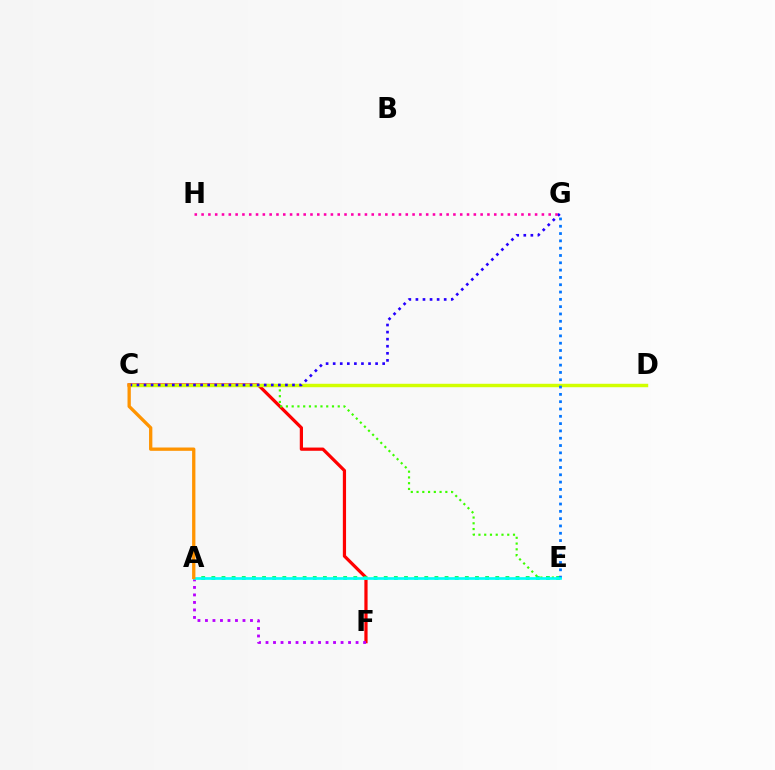{('C', 'F'): [{'color': '#ff0000', 'line_style': 'solid', 'thickness': 2.32}], ('C', 'E'): [{'color': '#3dff00', 'line_style': 'dotted', 'thickness': 1.56}], ('A', 'F'): [{'color': '#b900ff', 'line_style': 'dotted', 'thickness': 2.04}], ('A', 'E'): [{'color': '#00ff5c', 'line_style': 'dotted', 'thickness': 2.75}, {'color': '#00fff6', 'line_style': 'solid', 'thickness': 1.93}], ('C', 'D'): [{'color': '#d1ff00', 'line_style': 'solid', 'thickness': 2.47}], ('E', 'G'): [{'color': '#0074ff', 'line_style': 'dotted', 'thickness': 1.99}], ('C', 'G'): [{'color': '#2500ff', 'line_style': 'dotted', 'thickness': 1.92}], ('A', 'C'): [{'color': '#ff9400', 'line_style': 'solid', 'thickness': 2.38}], ('G', 'H'): [{'color': '#ff00ac', 'line_style': 'dotted', 'thickness': 1.85}]}